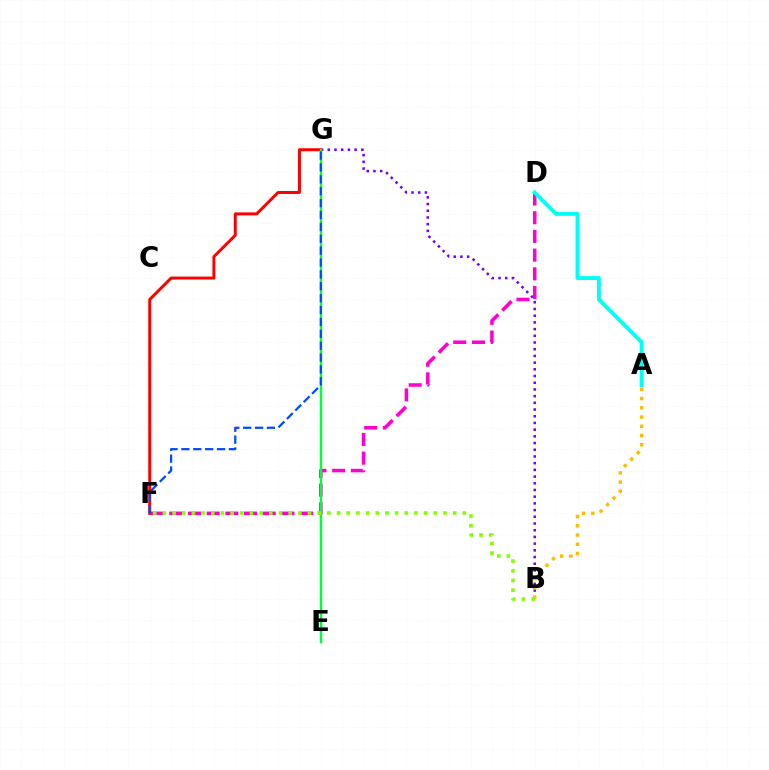{('B', 'G'): [{'color': '#7200ff', 'line_style': 'dotted', 'thickness': 1.82}], ('A', 'B'): [{'color': '#ffbd00', 'line_style': 'dotted', 'thickness': 2.51}], ('D', 'F'): [{'color': '#ff00cf', 'line_style': 'dashed', 'thickness': 2.54}], ('F', 'G'): [{'color': '#ff0000', 'line_style': 'solid', 'thickness': 2.13}, {'color': '#004bff', 'line_style': 'dashed', 'thickness': 1.61}], ('E', 'G'): [{'color': '#00ff39', 'line_style': 'solid', 'thickness': 1.76}], ('B', 'F'): [{'color': '#84ff00', 'line_style': 'dotted', 'thickness': 2.63}], ('A', 'D'): [{'color': '#00fff6', 'line_style': 'solid', 'thickness': 2.81}]}